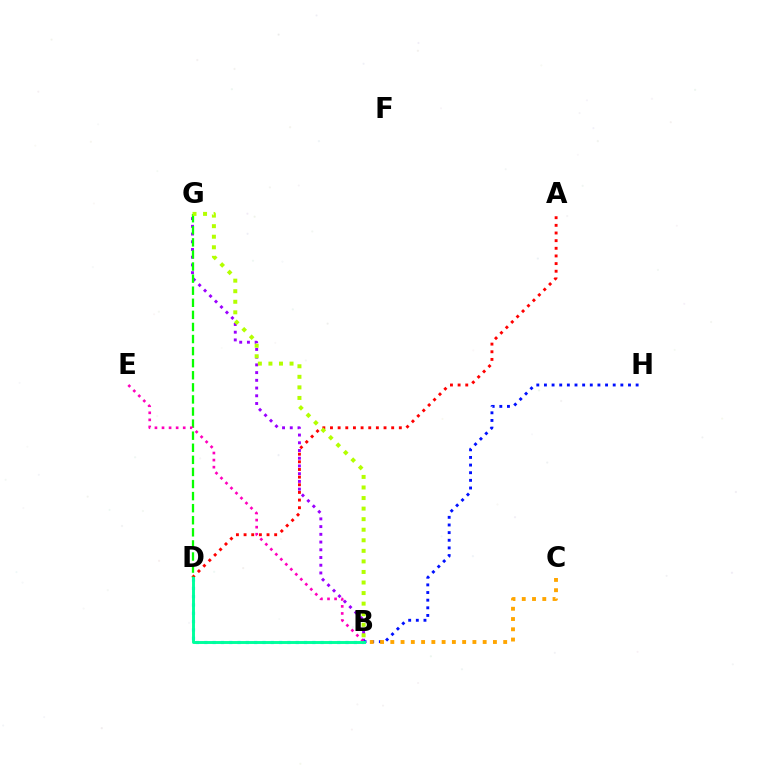{('B', 'D'): [{'color': '#00b5ff', 'line_style': 'dotted', 'thickness': 2.26}, {'color': '#00ff9d', 'line_style': 'solid', 'thickness': 2.11}], ('B', 'G'): [{'color': '#9b00ff', 'line_style': 'dotted', 'thickness': 2.1}, {'color': '#b3ff00', 'line_style': 'dotted', 'thickness': 2.87}], ('B', 'H'): [{'color': '#0010ff', 'line_style': 'dotted', 'thickness': 2.08}], ('A', 'D'): [{'color': '#ff0000', 'line_style': 'dotted', 'thickness': 2.08}], ('D', 'G'): [{'color': '#08ff00', 'line_style': 'dashed', 'thickness': 1.64}], ('B', 'E'): [{'color': '#ff00bd', 'line_style': 'dotted', 'thickness': 1.92}], ('B', 'C'): [{'color': '#ffa500', 'line_style': 'dotted', 'thickness': 2.79}]}